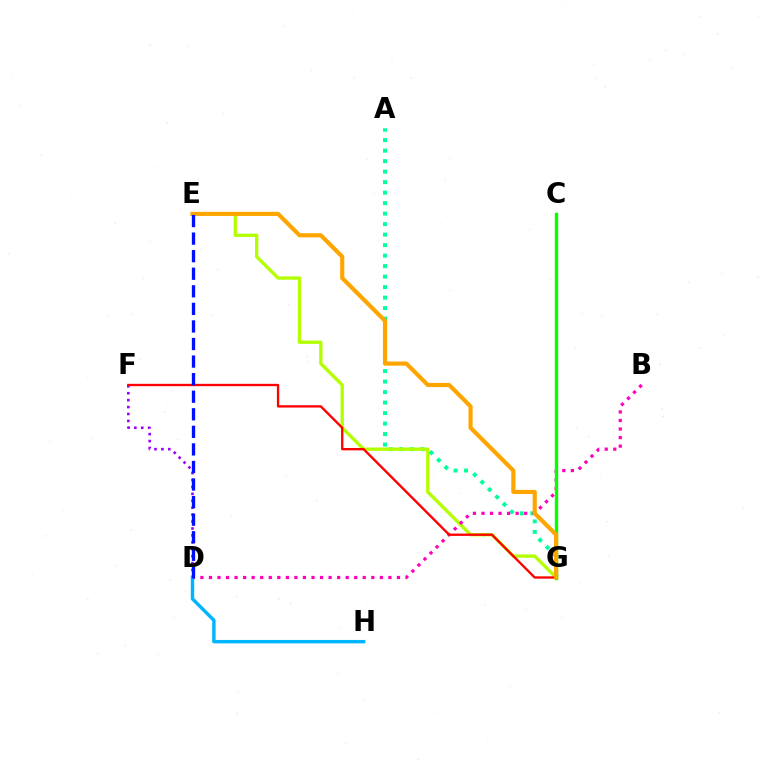{('A', 'G'): [{'color': '#00ff9d', 'line_style': 'dotted', 'thickness': 2.85}], ('E', 'G'): [{'color': '#b3ff00', 'line_style': 'solid', 'thickness': 2.4}, {'color': '#ffa500', 'line_style': 'solid', 'thickness': 2.98}], ('B', 'D'): [{'color': '#ff00bd', 'line_style': 'dotted', 'thickness': 2.32}], ('D', 'F'): [{'color': '#9b00ff', 'line_style': 'dotted', 'thickness': 1.88}], ('C', 'G'): [{'color': '#08ff00', 'line_style': 'solid', 'thickness': 2.43}], ('F', 'G'): [{'color': '#ff0000', 'line_style': 'solid', 'thickness': 1.68}], ('D', 'H'): [{'color': '#00b5ff', 'line_style': 'solid', 'thickness': 2.46}], ('D', 'E'): [{'color': '#0010ff', 'line_style': 'dashed', 'thickness': 2.39}]}